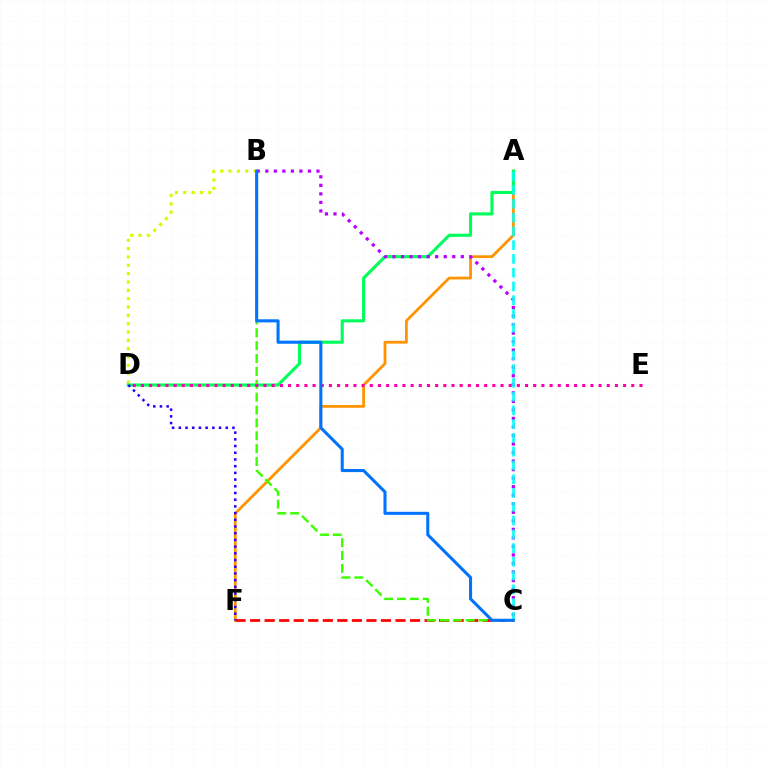{('B', 'D'): [{'color': '#d1ff00', 'line_style': 'dotted', 'thickness': 2.27}], ('A', 'F'): [{'color': '#ff9400', 'line_style': 'solid', 'thickness': 2.0}], ('C', 'F'): [{'color': '#ff0000', 'line_style': 'dashed', 'thickness': 1.98}], ('A', 'D'): [{'color': '#00ff5c', 'line_style': 'solid', 'thickness': 2.24}], ('B', 'C'): [{'color': '#3dff00', 'line_style': 'dashed', 'thickness': 1.75}, {'color': '#b900ff', 'line_style': 'dotted', 'thickness': 2.32}, {'color': '#0074ff', 'line_style': 'solid', 'thickness': 2.21}], ('D', 'F'): [{'color': '#2500ff', 'line_style': 'dotted', 'thickness': 1.82}], ('A', 'C'): [{'color': '#00fff6', 'line_style': 'dashed', 'thickness': 1.87}], ('D', 'E'): [{'color': '#ff00ac', 'line_style': 'dotted', 'thickness': 2.22}]}